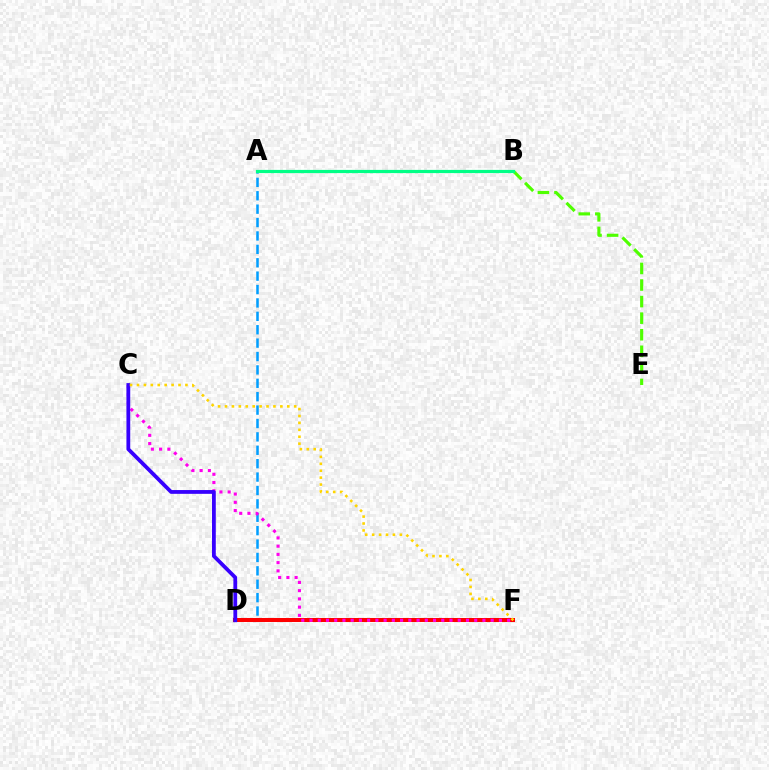{('A', 'D'): [{'color': '#009eff', 'line_style': 'dashed', 'thickness': 1.82}], ('D', 'F'): [{'color': '#ff0000', 'line_style': 'solid', 'thickness': 2.89}], ('C', 'F'): [{'color': '#ff00ed', 'line_style': 'dotted', 'thickness': 2.24}, {'color': '#ffd500', 'line_style': 'dotted', 'thickness': 1.88}], ('C', 'D'): [{'color': '#3700ff', 'line_style': 'solid', 'thickness': 2.72}], ('B', 'E'): [{'color': '#4fff00', 'line_style': 'dashed', 'thickness': 2.25}], ('A', 'B'): [{'color': '#00ff86', 'line_style': 'solid', 'thickness': 2.31}]}